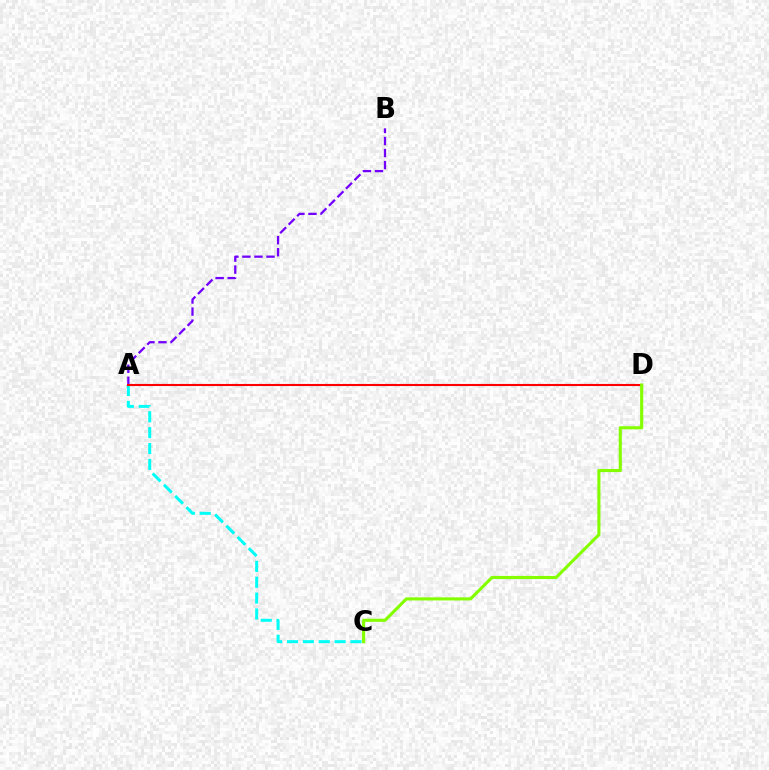{('A', 'B'): [{'color': '#7200ff', 'line_style': 'dashed', 'thickness': 1.64}], ('A', 'C'): [{'color': '#00fff6', 'line_style': 'dashed', 'thickness': 2.16}], ('A', 'D'): [{'color': '#ff0000', 'line_style': 'solid', 'thickness': 1.51}], ('C', 'D'): [{'color': '#84ff00', 'line_style': 'solid', 'thickness': 2.24}]}